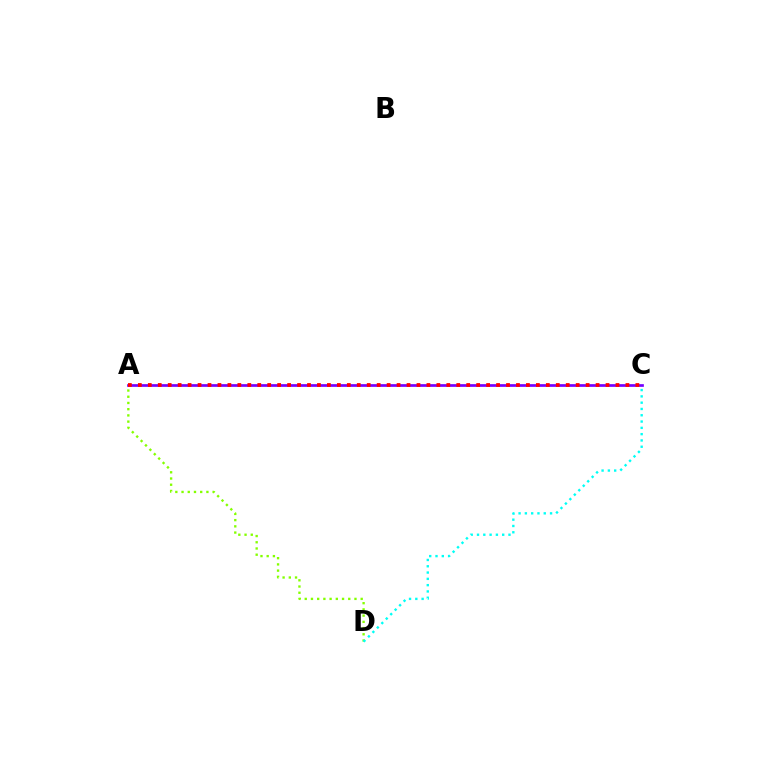{('A', 'D'): [{'color': '#84ff00', 'line_style': 'dotted', 'thickness': 1.69}], ('C', 'D'): [{'color': '#00fff6', 'line_style': 'dotted', 'thickness': 1.71}], ('A', 'C'): [{'color': '#7200ff', 'line_style': 'solid', 'thickness': 1.94}, {'color': '#ff0000', 'line_style': 'dotted', 'thickness': 2.7}]}